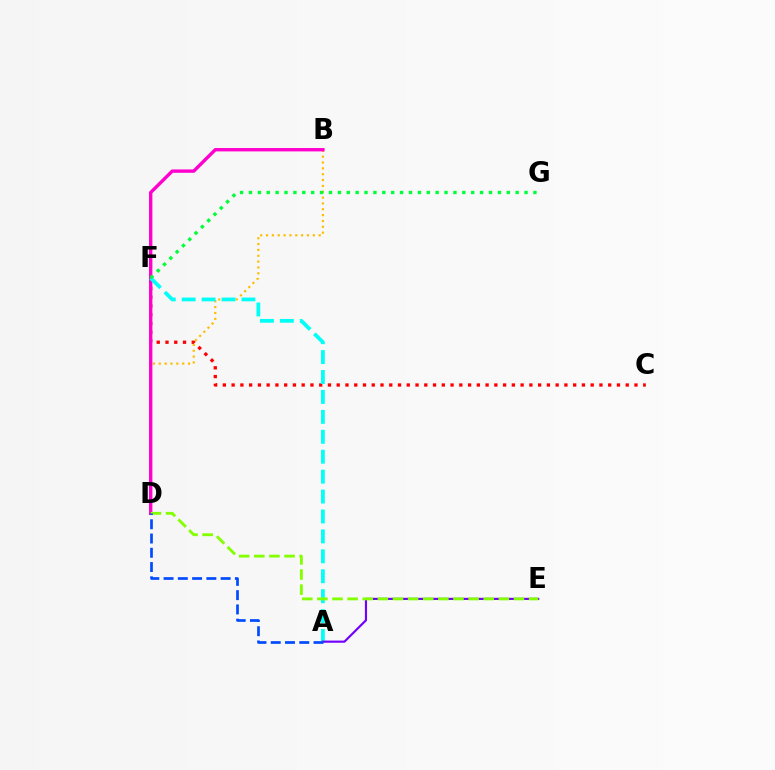{('C', 'F'): [{'color': '#ff0000', 'line_style': 'dotted', 'thickness': 2.38}], ('B', 'D'): [{'color': '#ffbd00', 'line_style': 'dotted', 'thickness': 1.59}, {'color': '#ff00cf', 'line_style': 'solid', 'thickness': 2.43}], ('A', 'F'): [{'color': '#00fff6', 'line_style': 'dashed', 'thickness': 2.71}], ('A', 'E'): [{'color': '#7200ff', 'line_style': 'solid', 'thickness': 1.56}], ('F', 'G'): [{'color': '#00ff39', 'line_style': 'dotted', 'thickness': 2.42}], ('D', 'E'): [{'color': '#84ff00', 'line_style': 'dashed', 'thickness': 2.05}], ('A', 'D'): [{'color': '#004bff', 'line_style': 'dashed', 'thickness': 1.94}]}